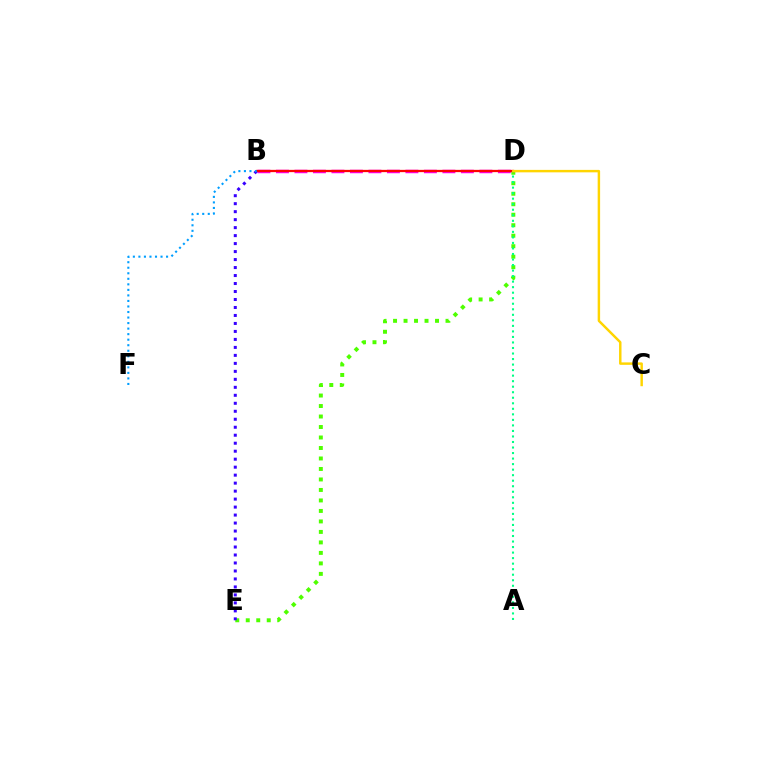{('B', 'D'): [{'color': '#ff00ed', 'line_style': 'dashed', 'thickness': 2.51}, {'color': '#ff0000', 'line_style': 'solid', 'thickness': 1.63}], ('D', 'E'): [{'color': '#4fff00', 'line_style': 'dotted', 'thickness': 2.85}], ('B', 'E'): [{'color': '#3700ff', 'line_style': 'dotted', 'thickness': 2.17}], ('A', 'D'): [{'color': '#00ff86', 'line_style': 'dotted', 'thickness': 1.5}], ('B', 'F'): [{'color': '#009eff', 'line_style': 'dotted', 'thickness': 1.5}], ('C', 'D'): [{'color': '#ffd500', 'line_style': 'solid', 'thickness': 1.76}]}